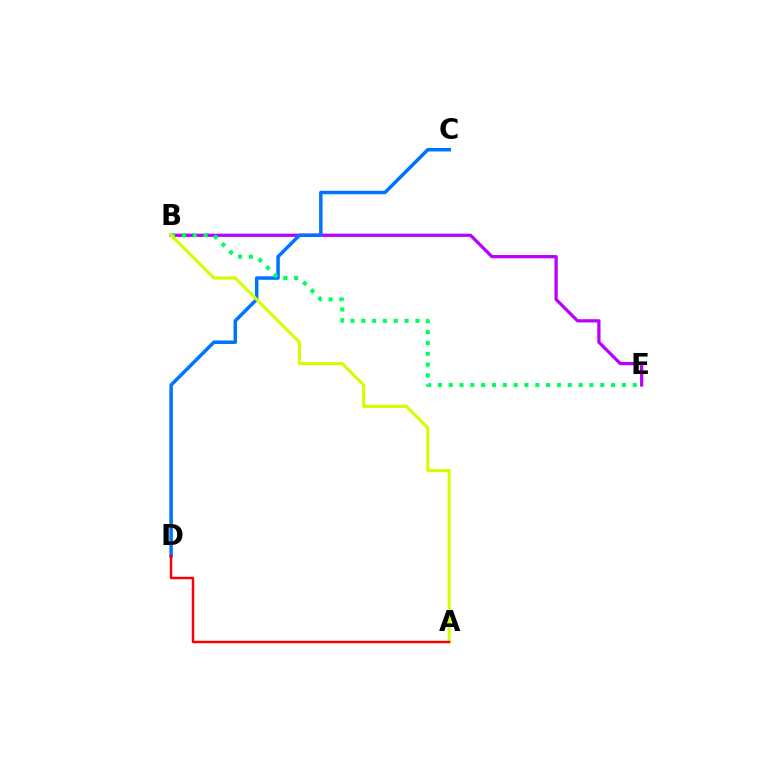{('B', 'E'): [{'color': '#b900ff', 'line_style': 'solid', 'thickness': 2.34}, {'color': '#00ff5c', 'line_style': 'dotted', 'thickness': 2.94}], ('C', 'D'): [{'color': '#0074ff', 'line_style': 'solid', 'thickness': 2.52}], ('A', 'B'): [{'color': '#d1ff00', 'line_style': 'solid', 'thickness': 2.22}], ('A', 'D'): [{'color': '#ff0000', 'line_style': 'solid', 'thickness': 1.75}]}